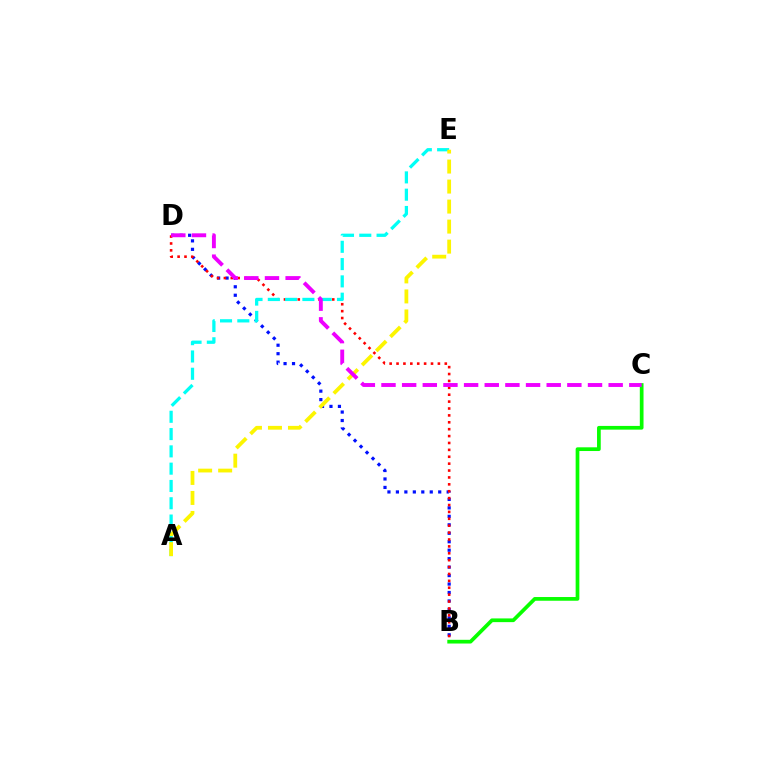{('B', 'C'): [{'color': '#08ff00', 'line_style': 'solid', 'thickness': 2.67}], ('B', 'D'): [{'color': '#0010ff', 'line_style': 'dotted', 'thickness': 2.3}, {'color': '#ff0000', 'line_style': 'dotted', 'thickness': 1.87}], ('A', 'E'): [{'color': '#00fff6', 'line_style': 'dashed', 'thickness': 2.35}, {'color': '#fcf500', 'line_style': 'dashed', 'thickness': 2.72}], ('C', 'D'): [{'color': '#ee00ff', 'line_style': 'dashed', 'thickness': 2.81}]}